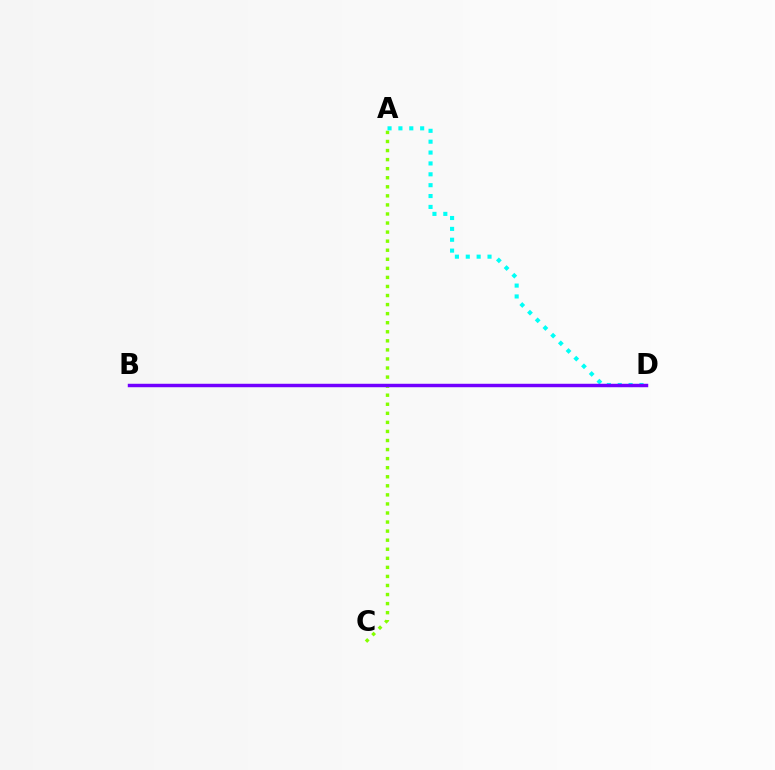{('B', 'D'): [{'color': '#ff0000', 'line_style': 'dashed', 'thickness': 1.83}, {'color': '#7200ff', 'line_style': 'solid', 'thickness': 2.49}], ('A', 'C'): [{'color': '#84ff00', 'line_style': 'dotted', 'thickness': 2.46}], ('A', 'D'): [{'color': '#00fff6', 'line_style': 'dotted', 'thickness': 2.95}]}